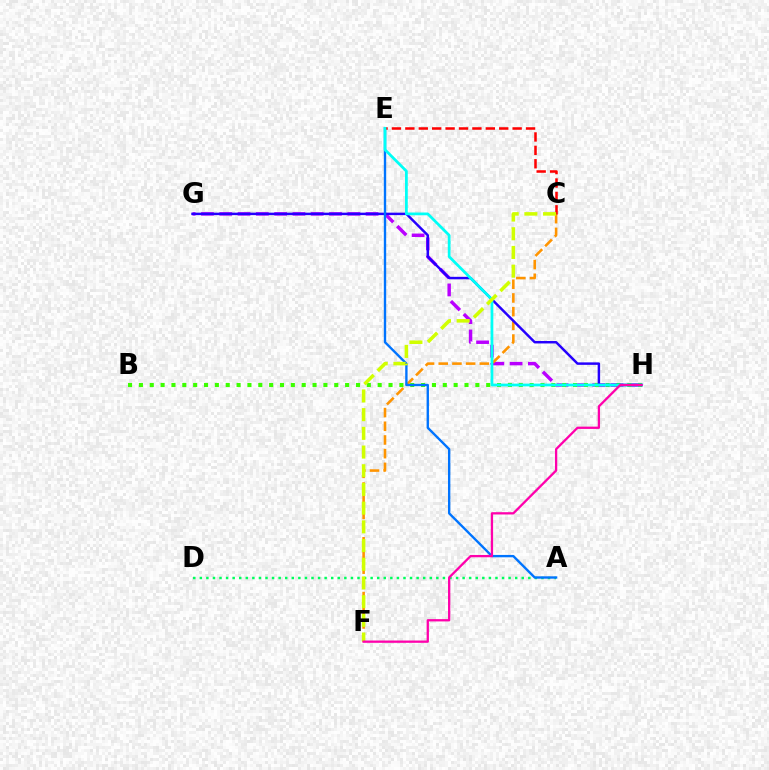{('G', 'H'): [{'color': '#b900ff', 'line_style': 'dashed', 'thickness': 2.49}, {'color': '#2500ff', 'line_style': 'solid', 'thickness': 1.77}], ('C', 'F'): [{'color': '#ff9400', 'line_style': 'dashed', 'thickness': 1.86}, {'color': '#d1ff00', 'line_style': 'dashed', 'thickness': 2.54}], ('B', 'H'): [{'color': '#3dff00', 'line_style': 'dotted', 'thickness': 2.95}], ('A', 'D'): [{'color': '#00ff5c', 'line_style': 'dotted', 'thickness': 1.79}], ('A', 'E'): [{'color': '#0074ff', 'line_style': 'solid', 'thickness': 1.7}], ('C', 'E'): [{'color': '#ff0000', 'line_style': 'dashed', 'thickness': 1.82}], ('E', 'H'): [{'color': '#00fff6', 'line_style': 'solid', 'thickness': 1.98}], ('F', 'H'): [{'color': '#ff00ac', 'line_style': 'solid', 'thickness': 1.65}]}